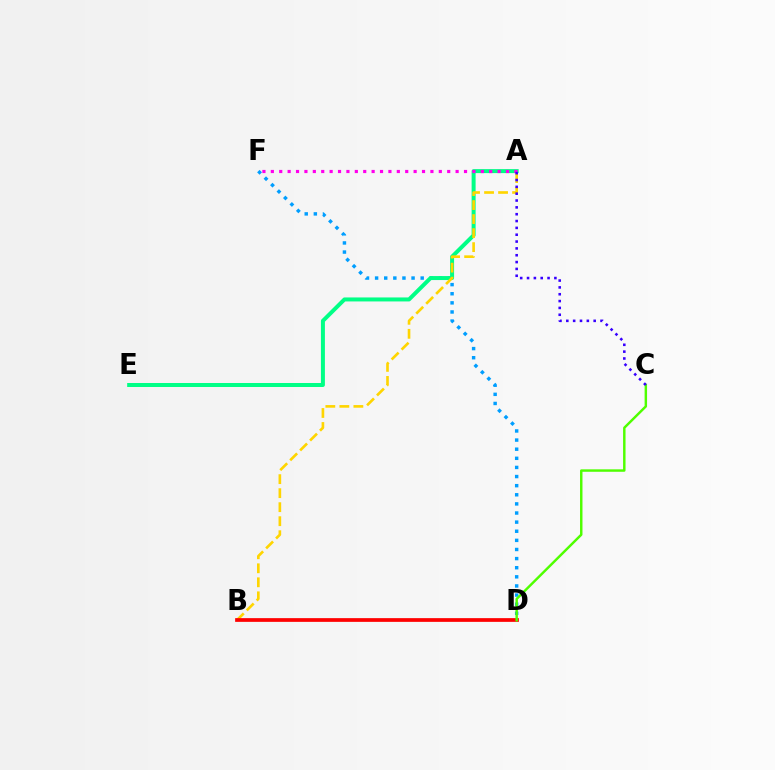{('D', 'F'): [{'color': '#009eff', 'line_style': 'dotted', 'thickness': 2.48}], ('A', 'E'): [{'color': '#00ff86', 'line_style': 'solid', 'thickness': 2.87}], ('A', 'B'): [{'color': '#ffd500', 'line_style': 'dashed', 'thickness': 1.9}], ('B', 'D'): [{'color': '#ff0000', 'line_style': 'solid', 'thickness': 2.68}], ('C', 'D'): [{'color': '#4fff00', 'line_style': 'solid', 'thickness': 1.76}], ('A', 'F'): [{'color': '#ff00ed', 'line_style': 'dotted', 'thickness': 2.28}], ('A', 'C'): [{'color': '#3700ff', 'line_style': 'dotted', 'thickness': 1.86}]}